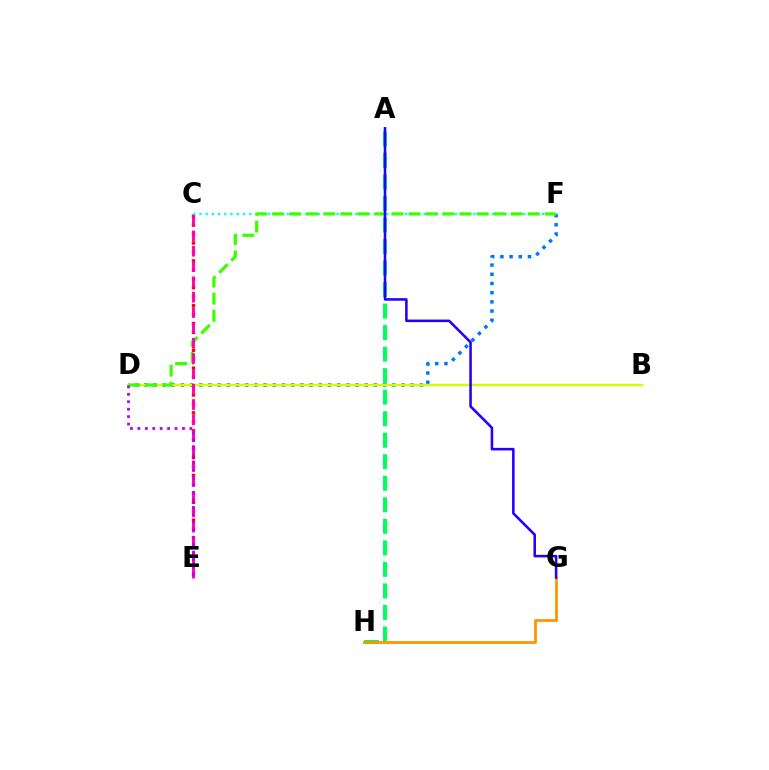{('A', 'H'): [{'color': '#00ff5c', 'line_style': 'dashed', 'thickness': 2.92}], ('D', 'F'): [{'color': '#0074ff', 'line_style': 'dotted', 'thickness': 2.5}, {'color': '#3dff00', 'line_style': 'dashed', 'thickness': 2.32}], ('C', 'E'): [{'color': '#ff0000', 'line_style': 'dotted', 'thickness': 2.43}, {'color': '#ff00ac', 'line_style': 'dashed', 'thickness': 2.08}], ('C', 'F'): [{'color': '#00fff6', 'line_style': 'dotted', 'thickness': 1.69}], ('B', 'D'): [{'color': '#d1ff00', 'line_style': 'solid', 'thickness': 1.74}], ('G', 'H'): [{'color': '#ff9400', 'line_style': 'solid', 'thickness': 1.98}], ('A', 'G'): [{'color': '#2500ff', 'line_style': 'solid', 'thickness': 1.85}], ('D', 'E'): [{'color': '#b900ff', 'line_style': 'dotted', 'thickness': 2.02}]}